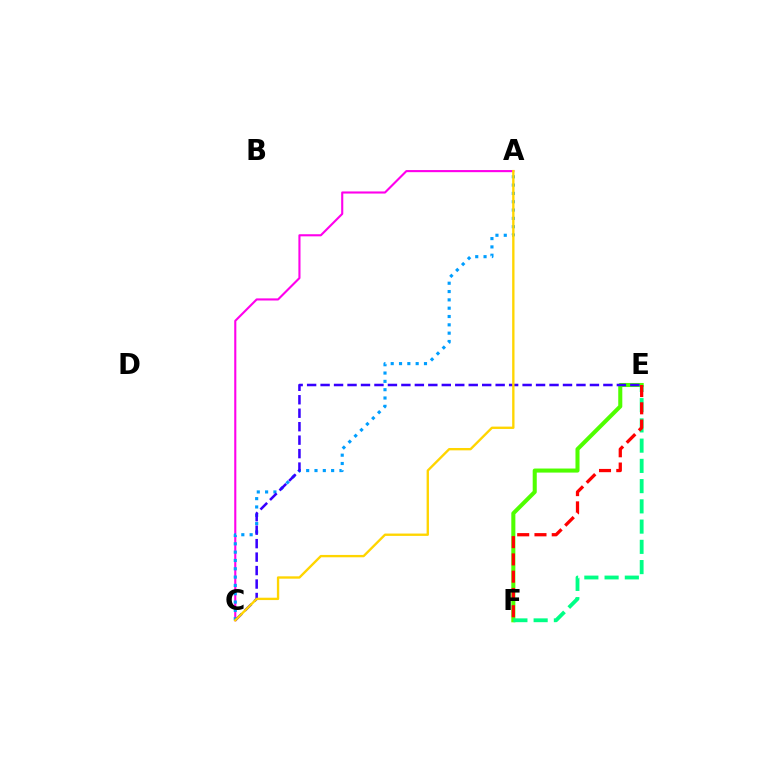{('A', 'C'): [{'color': '#ff00ed', 'line_style': 'solid', 'thickness': 1.52}, {'color': '#009eff', 'line_style': 'dotted', 'thickness': 2.26}, {'color': '#ffd500', 'line_style': 'solid', 'thickness': 1.69}], ('E', 'F'): [{'color': '#4fff00', 'line_style': 'solid', 'thickness': 2.92}, {'color': '#00ff86', 'line_style': 'dashed', 'thickness': 2.75}, {'color': '#ff0000', 'line_style': 'dashed', 'thickness': 2.35}], ('C', 'E'): [{'color': '#3700ff', 'line_style': 'dashed', 'thickness': 1.83}]}